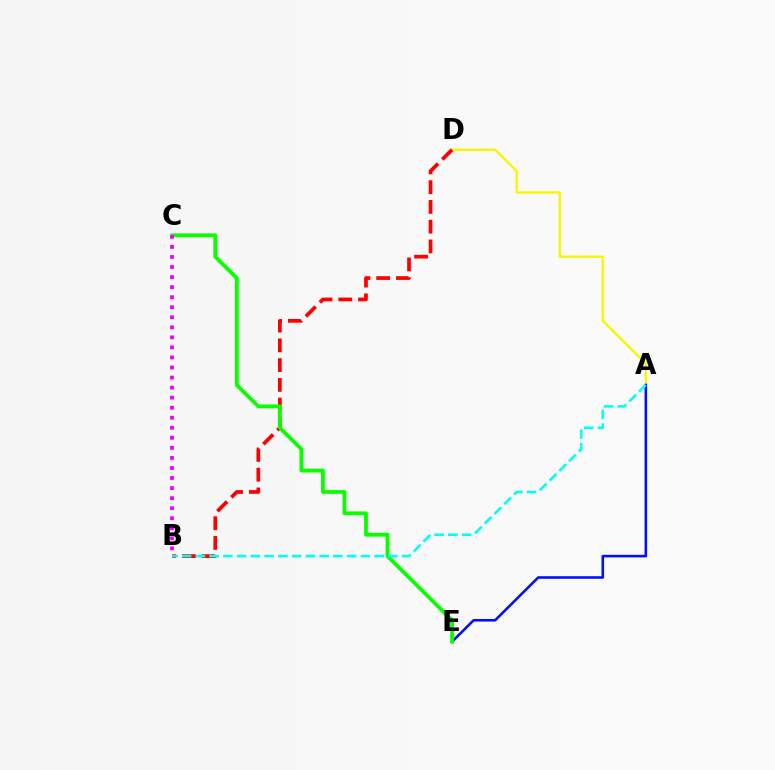{('A', 'D'): [{'color': '#fcf500', 'line_style': 'solid', 'thickness': 1.73}], ('B', 'D'): [{'color': '#ff0000', 'line_style': 'dashed', 'thickness': 2.68}], ('A', 'E'): [{'color': '#0010ff', 'line_style': 'solid', 'thickness': 1.87}], ('C', 'E'): [{'color': '#08ff00', 'line_style': 'solid', 'thickness': 2.74}], ('A', 'B'): [{'color': '#00fff6', 'line_style': 'dashed', 'thickness': 1.87}], ('B', 'C'): [{'color': '#ee00ff', 'line_style': 'dotted', 'thickness': 2.73}]}